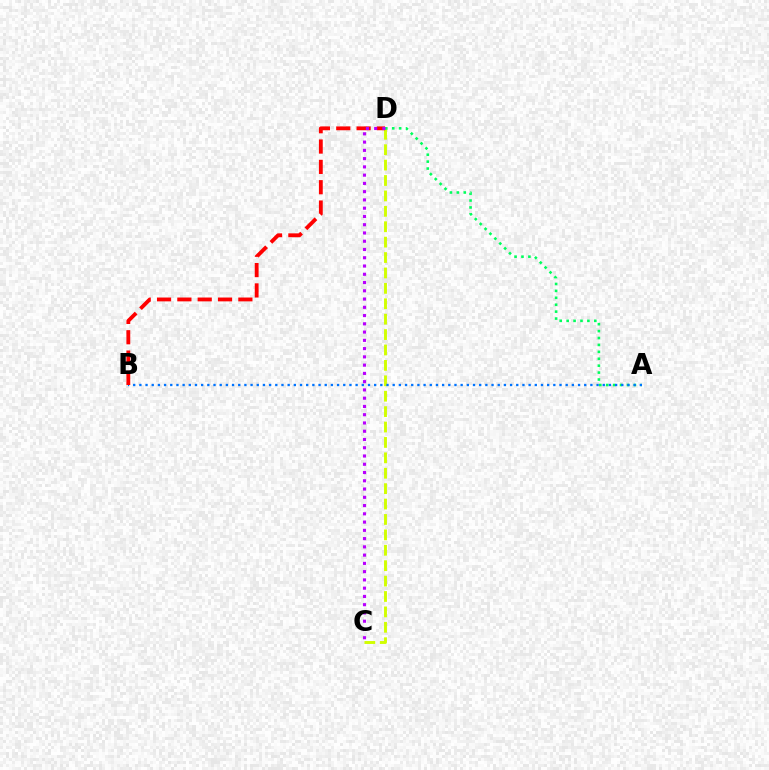{('C', 'D'): [{'color': '#d1ff00', 'line_style': 'dashed', 'thickness': 2.09}, {'color': '#b900ff', 'line_style': 'dotted', 'thickness': 2.24}], ('A', 'D'): [{'color': '#00ff5c', 'line_style': 'dotted', 'thickness': 1.88}], ('A', 'B'): [{'color': '#0074ff', 'line_style': 'dotted', 'thickness': 1.68}], ('B', 'D'): [{'color': '#ff0000', 'line_style': 'dashed', 'thickness': 2.76}]}